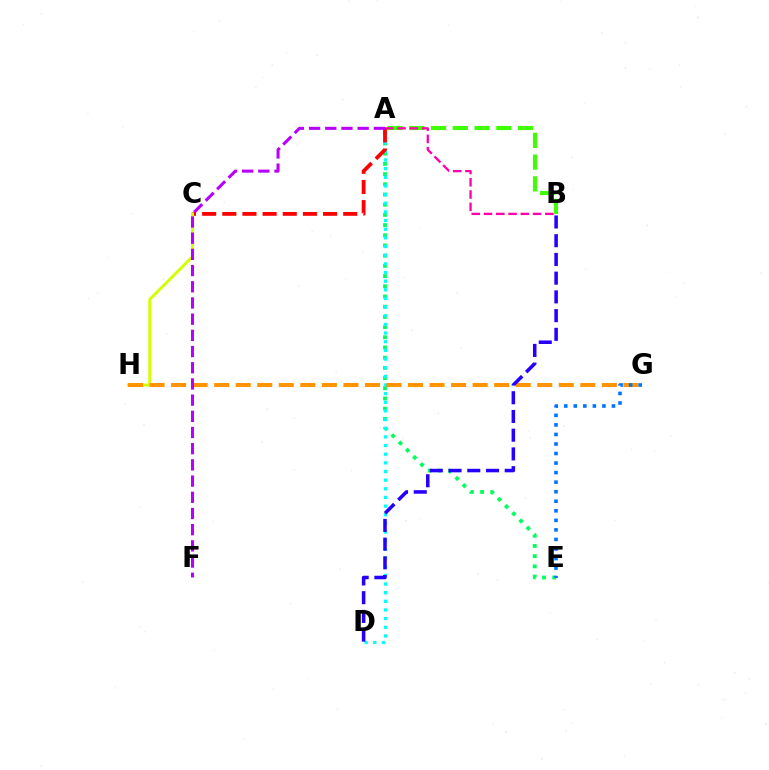{('A', 'E'): [{'color': '#00ff5c', 'line_style': 'dotted', 'thickness': 2.77}], ('A', 'B'): [{'color': '#3dff00', 'line_style': 'dashed', 'thickness': 2.96}, {'color': '#ff00ac', 'line_style': 'dashed', 'thickness': 1.67}], ('A', 'D'): [{'color': '#00fff6', 'line_style': 'dotted', 'thickness': 2.35}], ('A', 'C'): [{'color': '#ff0000', 'line_style': 'dashed', 'thickness': 2.74}], ('C', 'H'): [{'color': '#d1ff00', 'line_style': 'solid', 'thickness': 2.08}], ('G', 'H'): [{'color': '#ff9400', 'line_style': 'dashed', 'thickness': 2.93}], ('A', 'F'): [{'color': '#b900ff', 'line_style': 'dashed', 'thickness': 2.2}], ('B', 'D'): [{'color': '#2500ff', 'line_style': 'dashed', 'thickness': 2.54}], ('E', 'G'): [{'color': '#0074ff', 'line_style': 'dotted', 'thickness': 2.59}]}